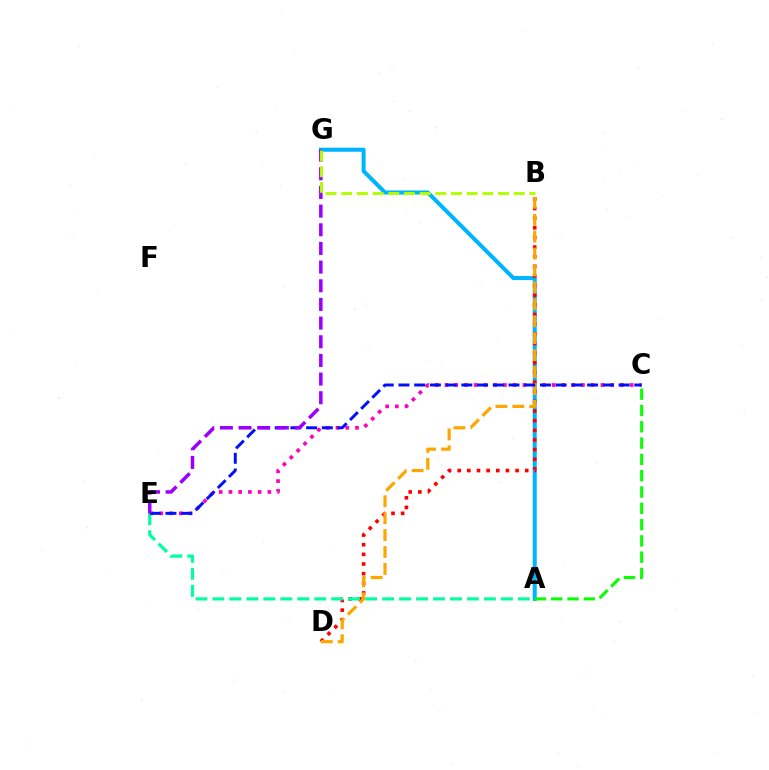{('A', 'G'): [{'color': '#00b5ff', 'line_style': 'solid', 'thickness': 2.91}], ('C', 'E'): [{'color': '#ff00bd', 'line_style': 'dotted', 'thickness': 2.65}, {'color': '#0010ff', 'line_style': 'dashed', 'thickness': 2.14}], ('B', 'D'): [{'color': '#ff0000', 'line_style': 'dotted', 'thickness': 2.62}, {'color': '#ffa500', 'line_style': 'dashed', 'thickness': 2.3}], ('A', 'E'): [{'color': '#00ff9d', 'line_style': 'dashed', 'thickness': 2.31}], ('A', 'C'): [{'color': '#08ff00', 'line_style': 'dashed', 'thickness': 2.21}], ('E', 'G'): [{'color': '#9b00ff', 'line_style': 'dashed', 'thickness': 2.54}], ('B', 'G'): [{'color': '#b3ff00', 'line_style': 'dashed', 'thickness': 2.13}]}